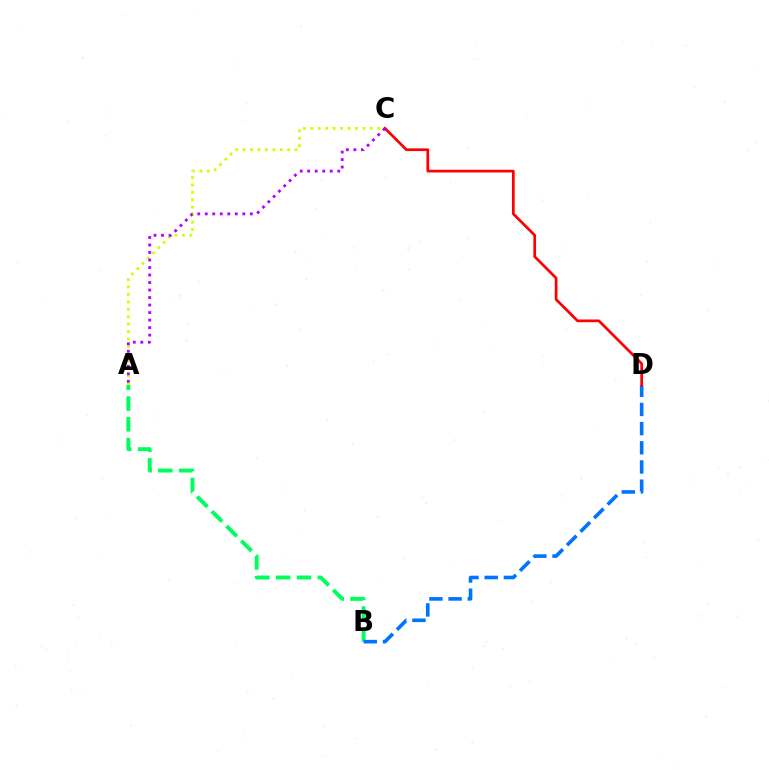{('A', 'B'): [{'color': '#00ff5c', 'line_style': 'dashed', 'thickness': 2.83}], ('A', 'C'): [{'color': '#d1ff00', 'line_style': 'dotted', 'thickness': 2.02}, {'color': '#b900ff', 'line_style': 'dotted', 'thickness': 2.04}], ('B', 'D'): [{'color': '#0074ff', 'line_style': 'dashed', 'thickness': 2.6}], ('C', 'D'): [{'color': '#ff0000', 'line_style': 'solid', 'thickness': 1.95}]}